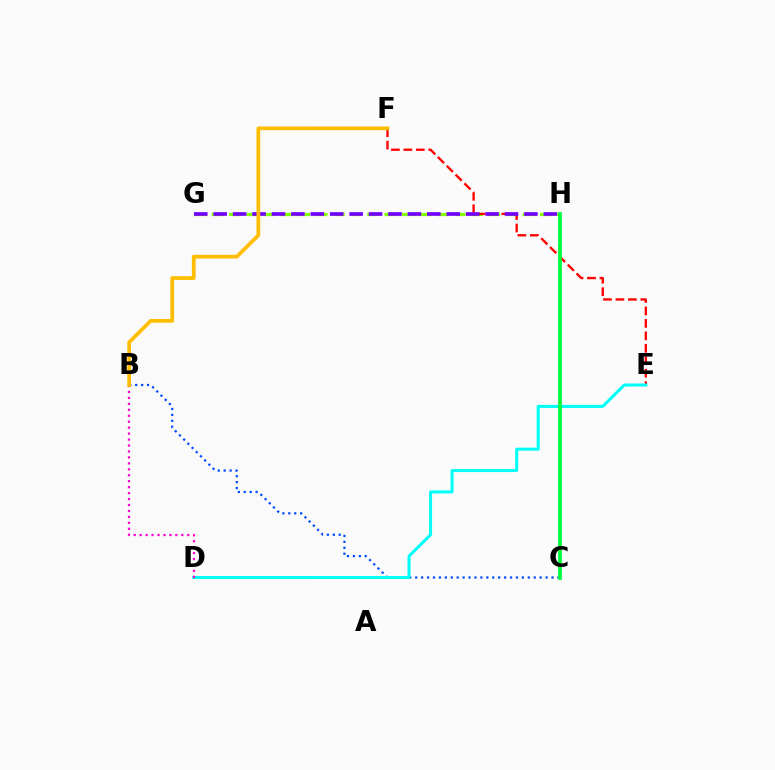{('B', 'C'): [{'color': '#004bff', 'line_style': 'dotted', 'thickness': 1.61}], ('G', 'H'): [{'color': '#84ff00', 'line_style': 'dashed', 'thickness': 2.35}, {'color': '#7200ff', 'line_style': 'dashed', 'thickness': 2.64}], ('E', 'F'): [{'color': '#ff0000', 'line_style': 'dashed', 'thickness': 1.69}], ('D', 'E'): [{'color': '#00fff6', 'line_style': 'solid', 'thickness': 2.18}], ('C', 'H'): [{'color': '#00ff39', 'line_style': 'solid', 'thickness': 2.69}], ('B', 'D'): [{'color': '#ff00cf', 'line_style': 'dotted', 'thickness': 1.62}], ('B', 'F'): [{'color': '#ffbd00', 'line_style': 'solid', 'thickness': 2.68}]}